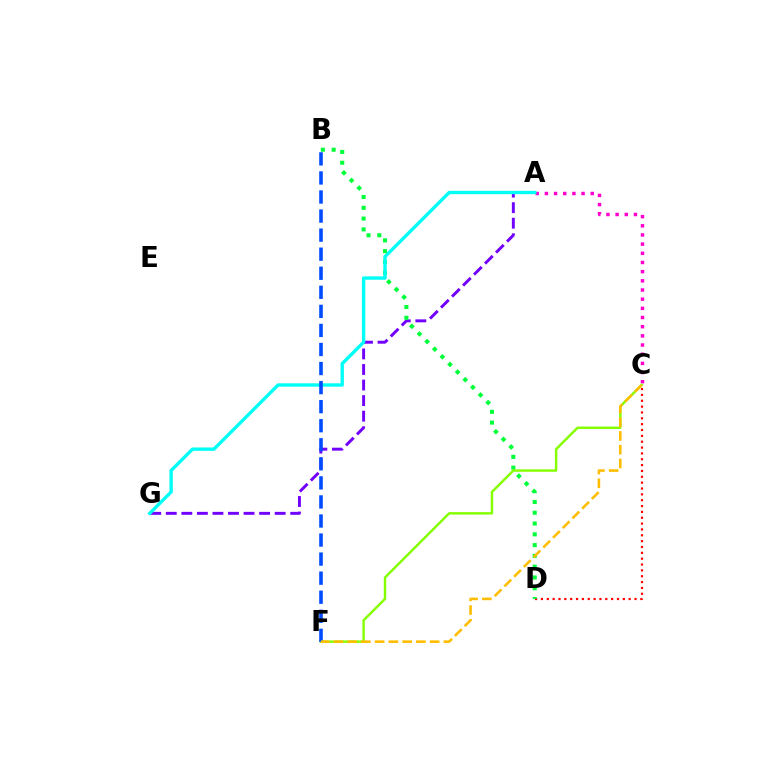{('C', 'D'): [{'color': '#ff0000', 'line_style': 'dotted', 'thickness': 1.59}], ('A', 'G'): [{'color': '#7200ff', 'line_style': 'dashed', 'thickness': 2.11}, {'color': '#00fff6', 'line_style': 'solid', 'thickness': 2.42}], ('B', 'D'): [{'color': '#00ff39', 'line_style': 'dotted', 'thickness': 2.93}], ('A', 'C'): [{'color': '#ff00cf', 'line_style': 'dotted', 'thickness': 2.49}], ('C', 'F'): [{'color': '#84ff00', 'line_style': 'solid', 'thickness': 1.75}, {'color': '#ffbd00', 'line_style': 'dashed', 'thickness': 1.87}], ('B', 'F'): [{'color': '#004bff', 'line_style': 'dashed', 'thickness': 2.59}]}